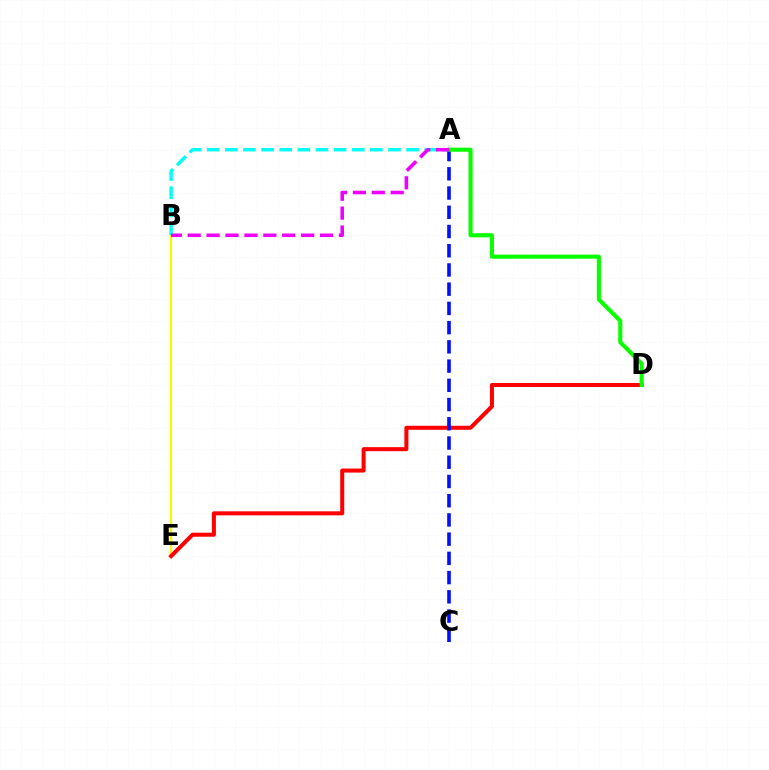{('B', 'E'): [{'color': '#fcf500', 'line_style': 'solid', 'thickness': 1.59}], ('D', 'E'): [{'color': '#ff0000', 'line_style': 'solid', 'thickness': 2.89}], ('A', 'B'): [{'color': '#00fff6', 'line_style': 'dashed', 'thickness': 2.46}, {'color': '#ee00ff', 'line_style': 'dashed', 'thickness': 2.57}], ('A', 'C'): [{'color': '#0010ff', 'line_style': 'dashed', 'thickness': 2.61}], ('A', 'D'): [{'color': '#08ff00', 'line_style': 'solid', 'thickness': 2.94}]}